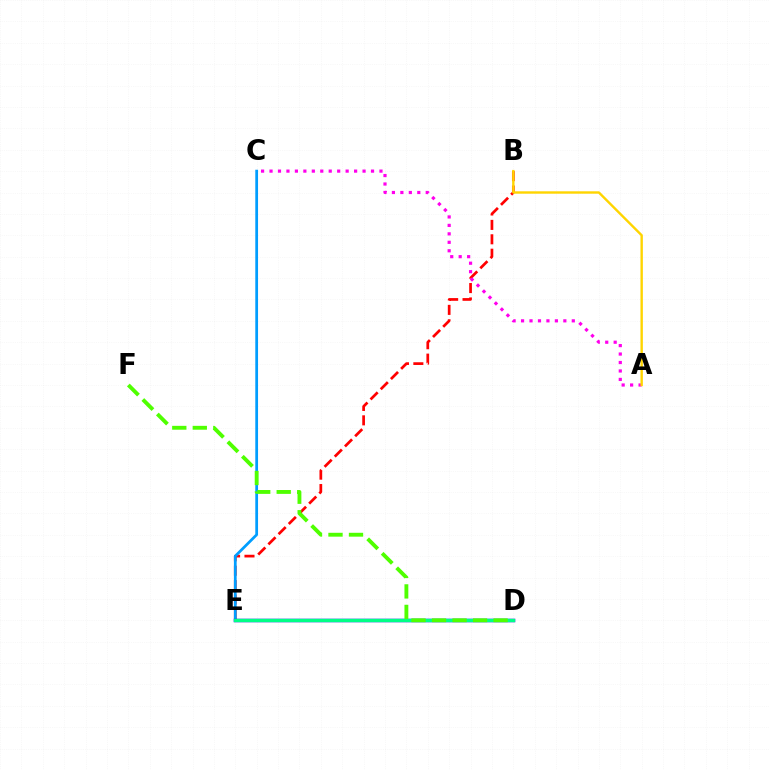{('B', 'E'): [{'color': '#ff0000', 'line_style': 'dashed', 'thickness': 1.96}], ('C', 'E'): [{'color': '#009eff', 'line_style': 'solid', 'thickness': 1.98}], ('D', 'E'): [{'color': '#3700ff', 'line_style': 'solid', 'thickness': 2.51}, {'color': '#00ff86', 'line_style': 'solid', 'thickness': 2.42}], ('A', 'C'): [{'color': '#ff00ed', 'line_style': 'dotted', 'thickness': 2.3}], ('D', 'F'): [{'color': '#4fff00', 'line_style': 'dashed', 'thickness': 2.79}], ('A', 'B'): [{'color': '#ffd500', 'line_style': 'solid', 'thickness': 1.73}]}